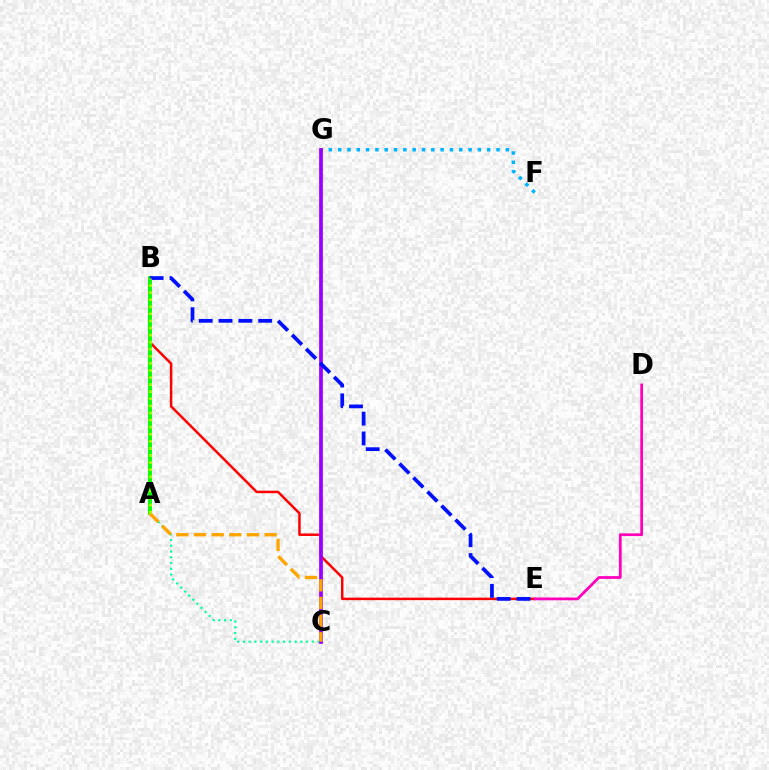{('B', 'E'): [{'color': '#ff0000', 'line_style': 'solid', 'thickness': 1.78}, {'color': '#0010ff', 'line_style': 'dashed', 'thickness': 2.69}], ('A', 'C'): [{'color': '#00ff9d', 'line_style': 'dotted', 'thickness': 1.56}, {'color': '#ffa500', 'line_style': 'dashed', 'thickness': 2.4}], ('F', 'G'): [{'color': '#00b5ff', 'line_style': 'dotted', 'thickness': 2.53}], ('D', 'E'): [{'color': '#ff00bd', 'line_style': 'solid', 'thickness': 2.0}], ('C', 'G'): [{'color': '#9b00ff', 'line_style': 'solid', 'thickness': 2.69}], ('A', 'B'): [{'color': '#08ff00', 'line_style': 'solid', 'thickness': 2.81}, {'color': '#b3ff00', 'line_style': 'dotted', 'thickness': 1.92}]}